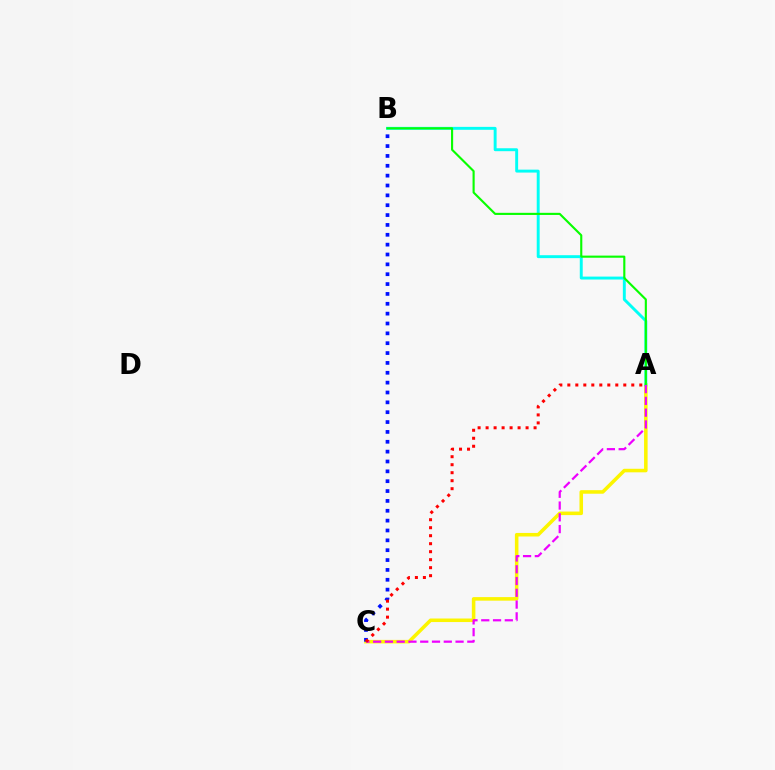{('A', 'C'): [{'color': '#fcf500', 'line_style': 'solid', 'thickness': 2.56}, {'color': '#ee00ff', 'line_style': 'dashed', 'thickness': 1.6}, {'color': '#ff0000', 'line_style': 'dotted', 'thickness': 2.17}], ('A', 'B'): [{'color': '#00fff6', 'line_style': 'solid', 'thickness': 2.11}, {'color': '#08ff00', 'line_style': 'solid', 'thickness': 1.53}], ('B', 'C'): [{'color': '#0010ff', 'line_style': 'dotted', 'thickness': 2.68}]}